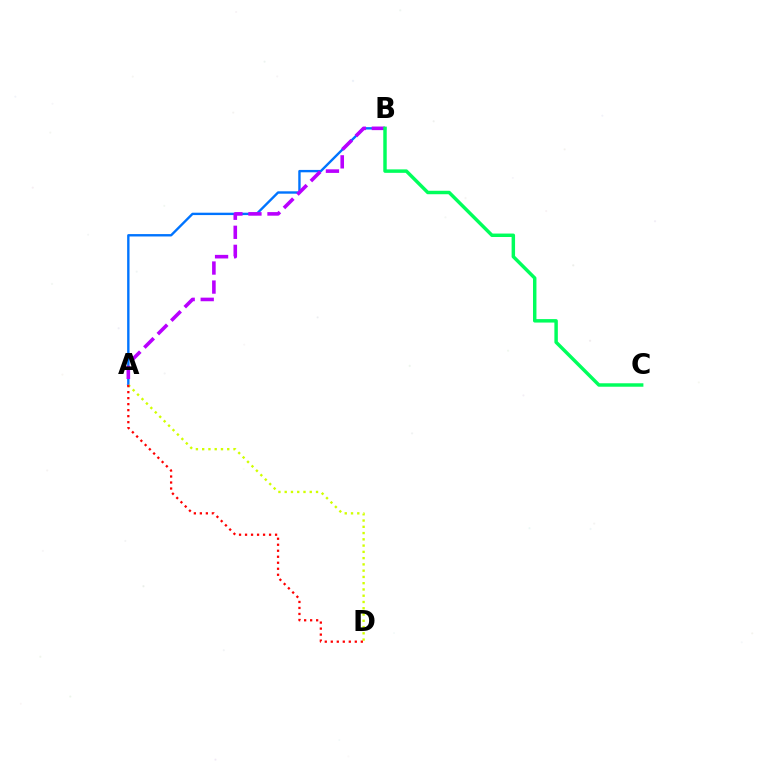{('A', 'B'): [{'color': '#0074ff', 'line_style': 'solid', 'thickness': 1.72}, {'color': '#b900ff', 'line_style': 'dashed', 'thickness': 2.59}], ('A', 'D'): [{'color': '#d1ff00', 'line_style': 'dotted', 'thickness': 1.7}, {'color': '#ff0000', 'line_style': 'dotted', 'thickness': 1.63}], ('B', 'C'): [{'color': '#00ff5c', 'line_style': 'solid', 'thickness': 2.49}]}